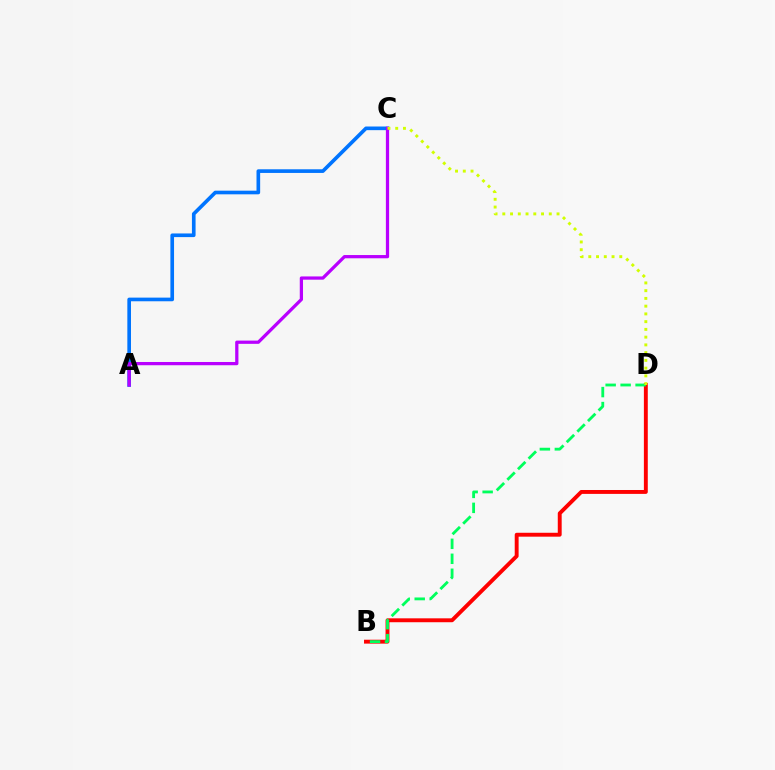{('A', 'C'): [{'color': '#0074ff', 'line_style': 'solid', 'thickness': 2.63}, {'color': '#b900ff', 'line_style': 'solid', 'thickness': 2.34}], ('B', 'D'): [{'color': '#ff0000', 'line_style': 'solid', 'thickness': 2.81}, {'color': '#00ff5c', 'line_style': 'dashed', 'thickness': 2.03}], ('C', 'D'): [{'color': '#d1ff00', 'line_style': 'dotted', 'thickness': 2.1}]}